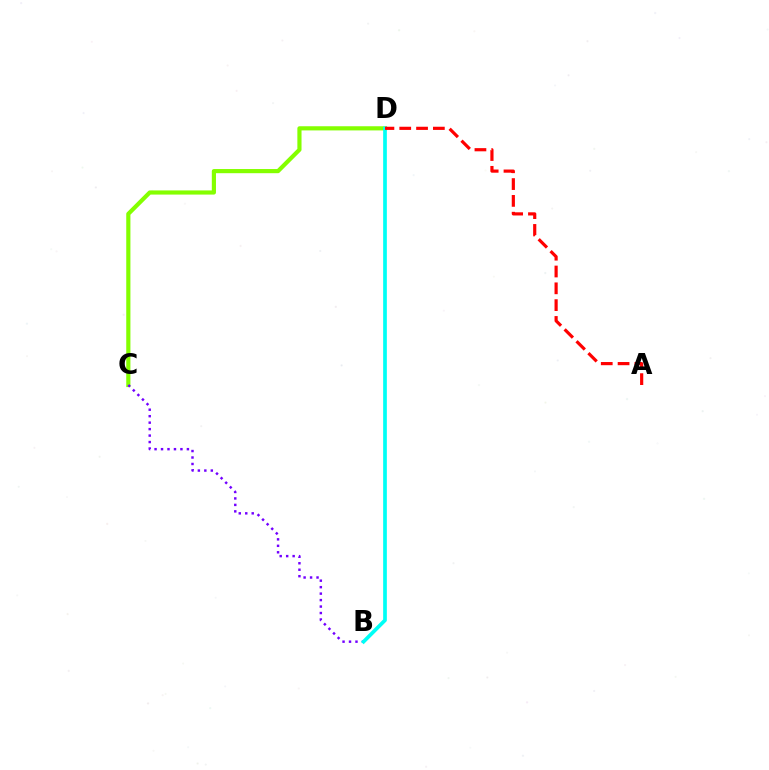{('C', 'D'): [{'color': '#84ff00', 'line_style': 'solid', 'thickness': 3.0}], ('B', 'C'): [{'color': '#7200ff', 'line_style': 'dotted', 'thickness': 1.76}], ('B', 'D'): [{'color': '#00fff6', 'line_style': 'solid', 'thickness': 2.66}], ('A', 'D'): [{'color': '#ff0000', 'line_style': 'dashed', 'thickness': 2.28}]}